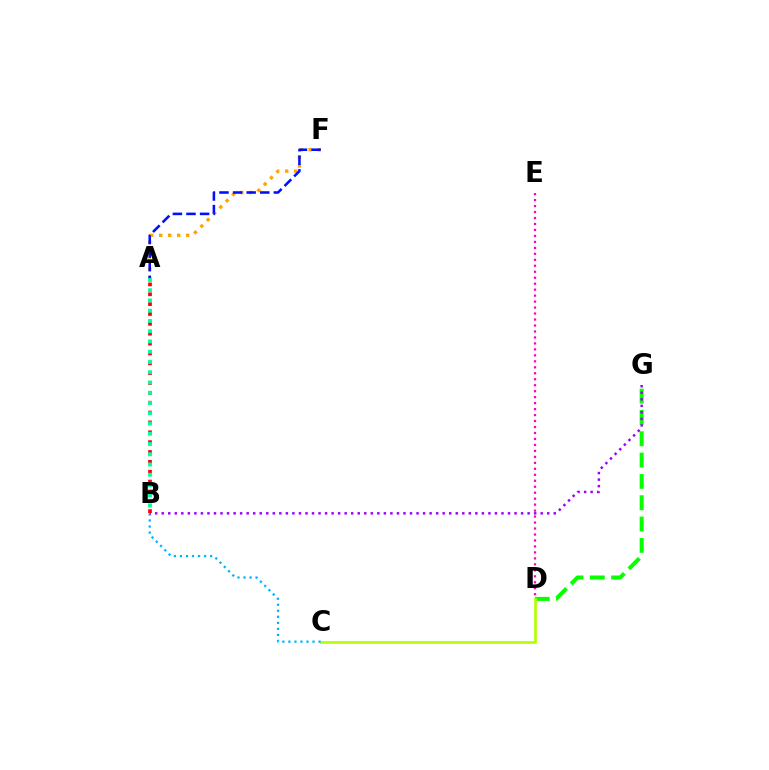{('A', 'F'): [{'color': '#ffa500', 'line_style': 'dotted', 'thickness': 2.44}, {'color': '#0010ff', 'line_style': 'dashed', 'thickness': 1.85}], ('D', 'G'): [{'color': '#08ff00', 'line_style': 'dashed', 'thickness': 2.9}], ('C', 'D'): [{'color': '#b3ff00', 'line_style': 'solid', 'thickness': 1.92}], ('B', 'C'): [{'color': '#00b5ff', 'line_style': 'dotted', 'thickness': 1.64}], ('B', 'G'): [{'color': '#9b00ff', 'line_style': 'dotted', 'thickness': 1.78}], ('A', 'B'): [{'color': '#ff0000', 'line_style': 'dotted', 'thickness': 2.68}, {'color': '#00ff9d', 'line_style': 'dotted', 'thickness': 2.79}], ('D', 'E'): [{'color': '#ff00bd', 'line_style': 'dotted', 'thickness': 1.62}]}